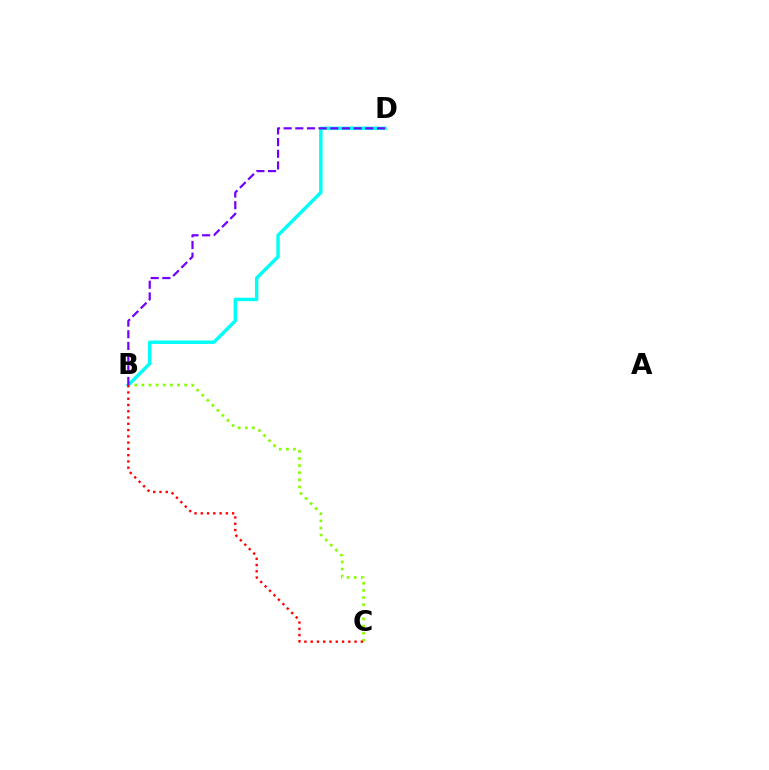{('B', 'C'): [{'color': '#84ff00', 'line_style': 'dotted', 'thickness': 1.94}, {'color': '#ff0000', 'line_style': 'dotted', 'thickness': 1.7}], ('B', 'D'): [{'color': '#00fff6', 'line_style': 'solid', 'thickness': 2.48}, {'color': '#7200ff', 'line_style': 'dashed', 'thickness': 1.59}]}